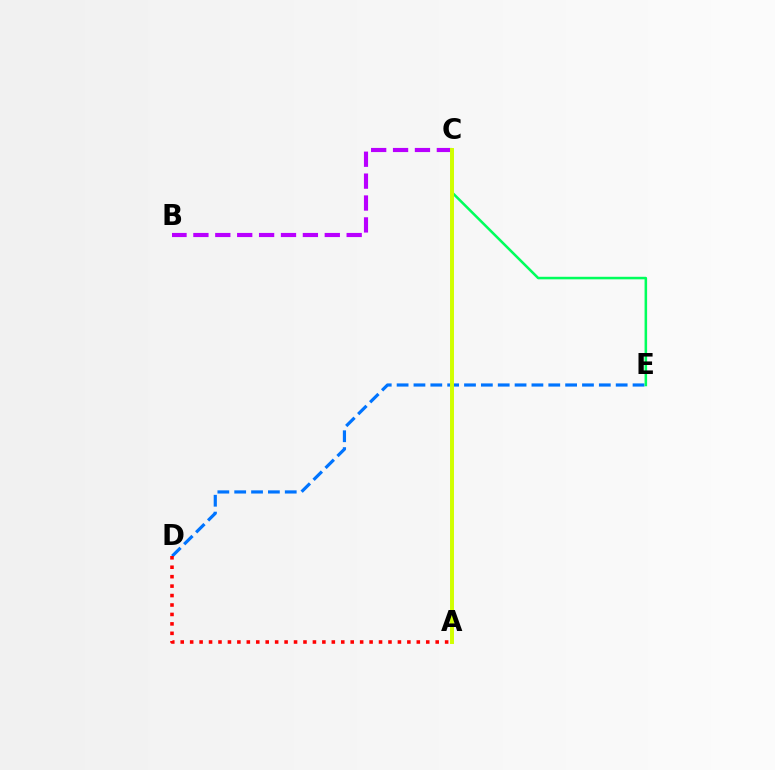{('D', 'E'): [{'color': '#0074ff', 'line_style': 'dashed', 'thickness': 2.29}], ('C', 'E'): [{'color': '#00ff5c', 'line_style': 'solid', 'thickness': 1.83}], ('A', 'D'): [{'color': '#ff0000', 'line_style': 'dotted', 'thickness': 2.57}], ('B', 'C'): [{'color': '#b900ff', 'line_style': 'dashed', 'thickness': 2.97}], ('A', 'C'): [{'color': '#d1ff00', 'line_style': 'solid', 'thickness': 2.85}]}